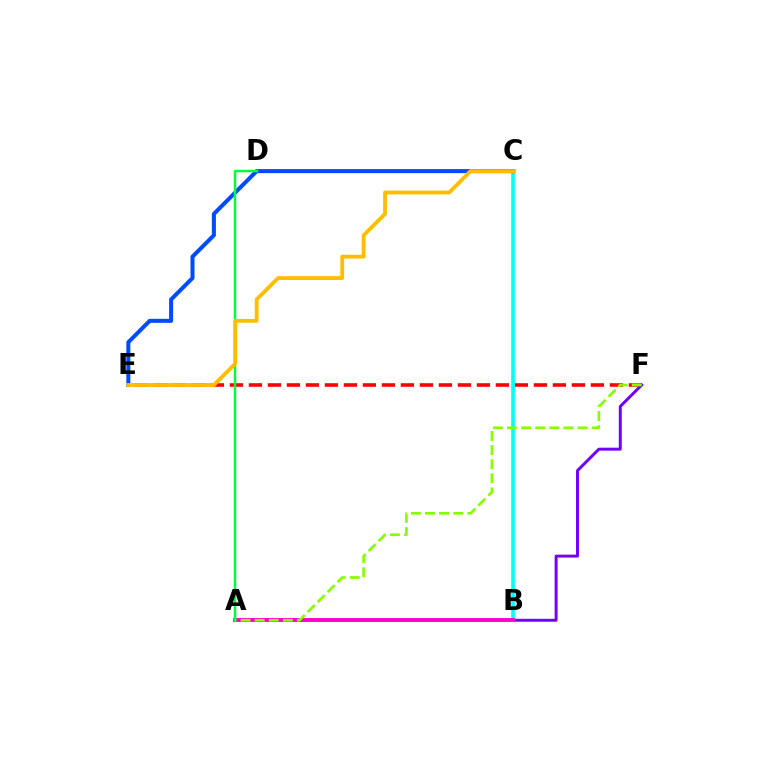{('E', 'F'): [{'color': '#ff0000', 'line_style': 'dashed', 'thickness': 2.58}], ('B', 'F'): [{'color': '#7200ff', 'line_style': 'solid', 'thickness': 2.13}], ('B', 'C'): [{'color': '#00fff6', 'line_style': 'solid', 'thickness': 2.61}], ('C', 'E'): [{'color': '#004bff', 'line_style': 'solid', 'thickness': 2.9}, {'color': '#ffbd00', 'line_style': 'solid', 'thickness': 2.75}], ('A', 'B'): [{'color': '#ff00cf', 'line_style': 'solid', 'thickness': 2.8}], ('A', 'D'): [{'color': '#00ff39', 'line_style': 'solid', 'thickness': 1.77}], ('A', 'F'): [{'color': '#84ff00', 'line_style': 'dashed', 'thickness': 1.91}]}